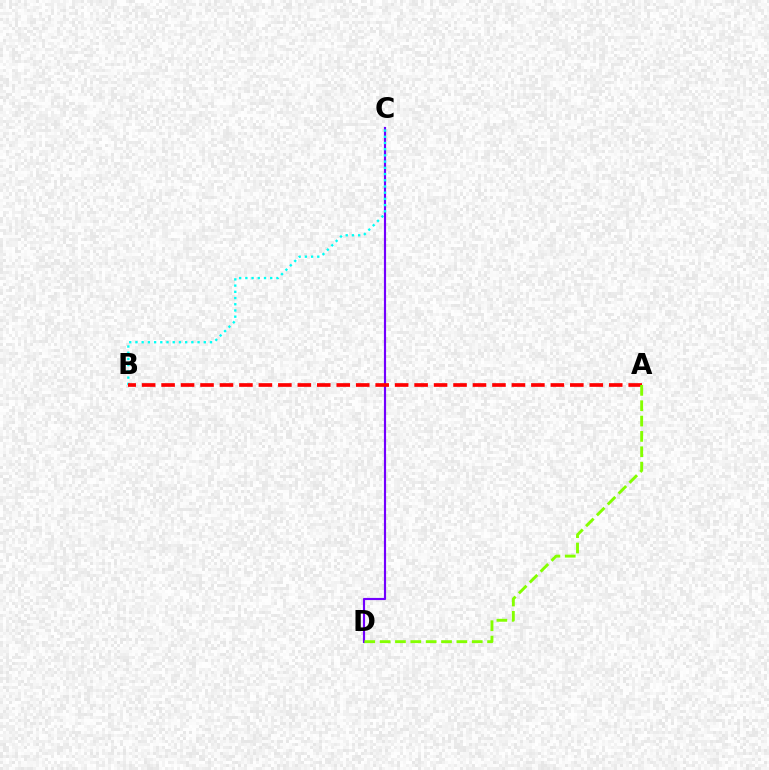{('C', 'D'): [{'color': '#7200ff', 'line_style': 'solid', 'thickness': 1.55}], ('B', 'C'): [{'color': '#00fff6', 'line_style': 'dotted', 'thickness': 1.69}], ('A', 'B'): [{'color': '#ff0000', 'line_style': 'dashed', 'thickness': 2.64}], ('A', 'D'): [{'color': '#84ff00', 'line_style': 'dashed', 'thickness': 2.09}]}